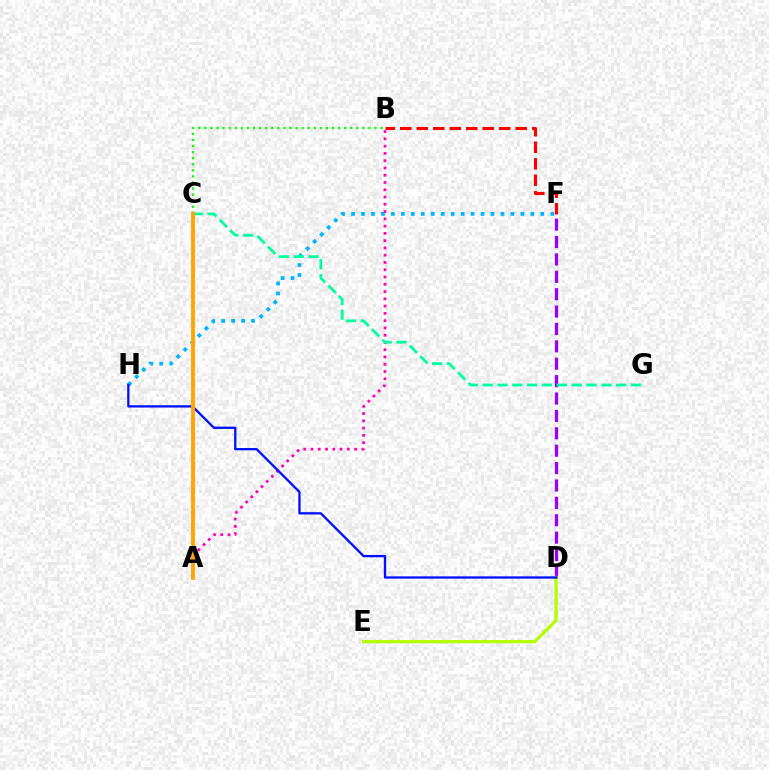{('F', 'H'): [{'color': '#00b5ff', 'line_style': 'dotted', 'thickness': 2.71}], ('A', 'B'): [{'color': '#ff00bd', 'line_style': 'dotted', 'thickness': 1.98}], ('B', 'F'): [{'color': '#ff0000', 'line_style': 'dashed', 'thickness': 2.24}], ('D', 'F'): [{'color': '#9b00ff', 'line_style': 'dashed', 'thickness': 2.36}], ('D', 'E'): [{'color': '#b3ff00', 'line_style': 'solid', 'thickness': 2.32}], ('D', 'H'): [{'color': '#0010ff', 'line_style': 'solid', 'thickness': 1.66}], ('C', 'G'): [{'color': '#00ff9d', 'line_style': 'dashed', 'thickness': 2.02}], ('B', 'C'): [{'color': '#08ff00', 'line_style': 'dotted', 'thickness': 1.65}], ('A', 'C'): [{'color': '#ffa500', 'line_style': 'solid', 'thickness': 2.8}]}